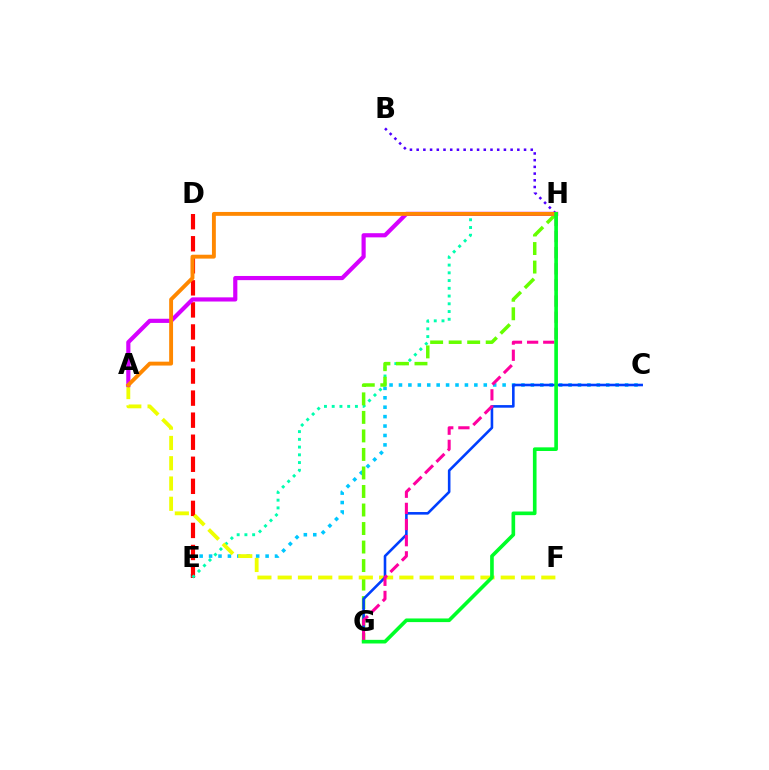{('B', 'H'): [{'color': '#4f00ff', 'line_style': 'dotted', 'thickness': 1.82}], ('C', 'E'): [{'color': '#00c7ff', 'line_style': 'dotted', 'thickness': 2.56}], ('D', 'E'): [{'color': '#ff0000', 'line_style': 'dashed', 'thickness': 3.0}], ('E', 'H'): [{'color': '#00ffaf', 'line_style': 'dotted', 'thickness': 2.1}], ('G', 'H'): [{'color': '#66ff00', 'line_style': 'dashed', 'thickness': 2.52}, {'color': '#ff00a0', 'line_style': 'dashed', 'thickness': 2.19}, {'color': '#00ff27', 'line_style': 'solid', 'thickness': 2.62}], ('A', 'F'): [{'color': '#eeff00', 'line_style': 'dashed', 'thickness': 2.75}], ('A', 'H'): [{'color': '#d600ff', 'line_style': 'solid', 'thickness': 3.0}, {'color': '#ff8800', 'line_style': 'solid', 'thickness': 2.8}], ('C', 'G'): [{'color': '#003fff', 'line_style': 'solid', 'thickness': 1.87}]}